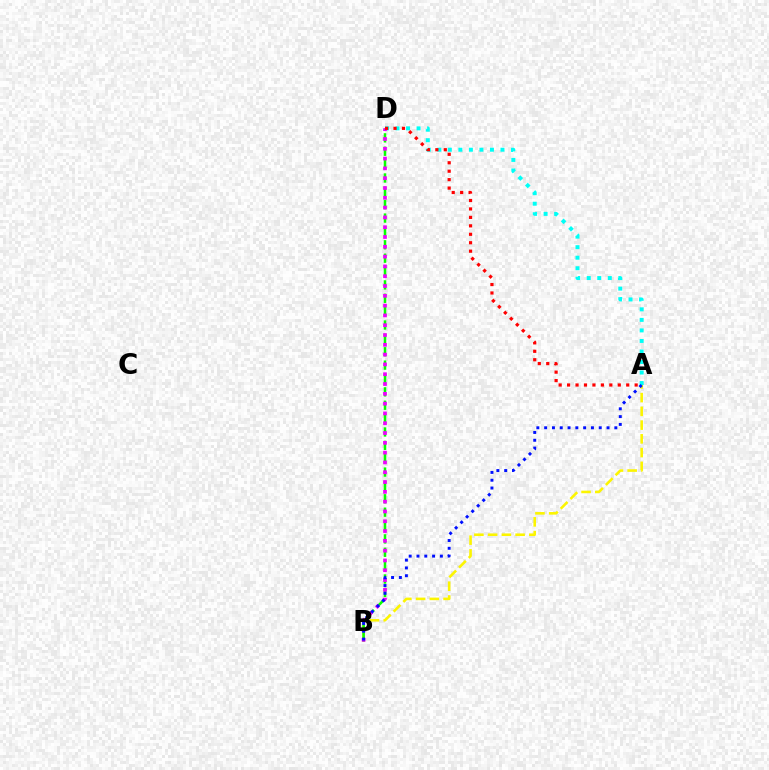{('A', 'D'): [{'color': '#00fff6', 'line_style': 'dotted', 'thickness': 2.86}, {'color': '#ff0000', 'line_style': 'dotted', 'thickness': 2.29}], ('A', 'B'): [{'color': '#fcf500', 'line_style': 'dashed', 'thickness': 1.87}, {'color': '#0010ff', 'line_style': 'dotted', 'thickness': 2.12}], ('B', 'D'): [{'color': '#08ff00', 'line_style': 'dashed', 'thickness': 1.82}, {'color': '#ee00ff', 'line_style': 'dotted', 'thickness': 2.66}]}